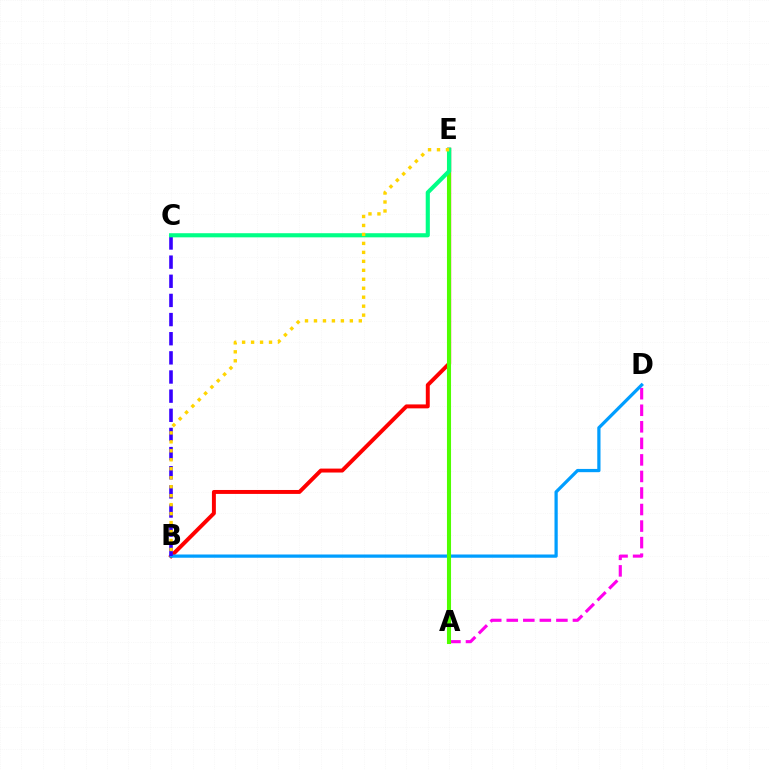{('A', 'D'): [{'color': '#ff00ed', 'line_style': 'dashed', 'thickness': 2.25}], ('B', 'E'): [{'color': '#ff0000', 'line_style': 'solid', 'thickness': 2.84}, {'color': '#ffd500', 'line_style': 'dotted', 'thickness': 2.44}], ('B', 'D'): [{'color': '#009eff', 'line_style': 'solid', 'thickness': 2.33}], ('B', 'C'): [{'color': '#3700ff', 'line_style': 'dashed', 'thickness': 2.6}], ('A', 'E'): [{'color': '#4fff00', 'line_style': 'solid', 'thickness': 2.93}], ('C', 'E'): [{'color': '#00ff86', 'line_style': 'solid', 'thickness': 2.97}]}